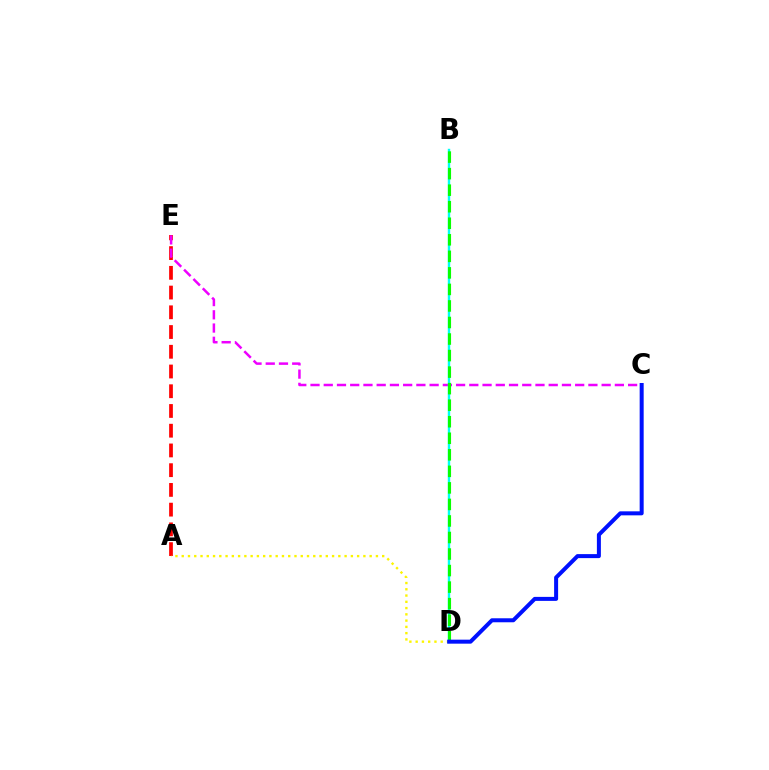{('A', 'E'): [{'color': '#ff0000', 'line_style': 'dashed', 'thickness': 2.68}], ('C', 'E'): [{'color': '#ee00ff', 'line_style': 'dashed', 'thickness': 1.8}], ('A', 'D'): [{'color': '#fcf500', 'line_style': 'dotted', 'thickness': 1.7}], ('B', 'D'): [{'color': '#00fff6', 'line_style': 'solid', 'thickness': 1.74}, {'color': '#08ff00', 'line_style': 'dashed', 'thickness': 2.25}], ('C', 'D'): [{'color': '#0010ff', 'line_style': 'solid', 'thickness': 2.88}]}